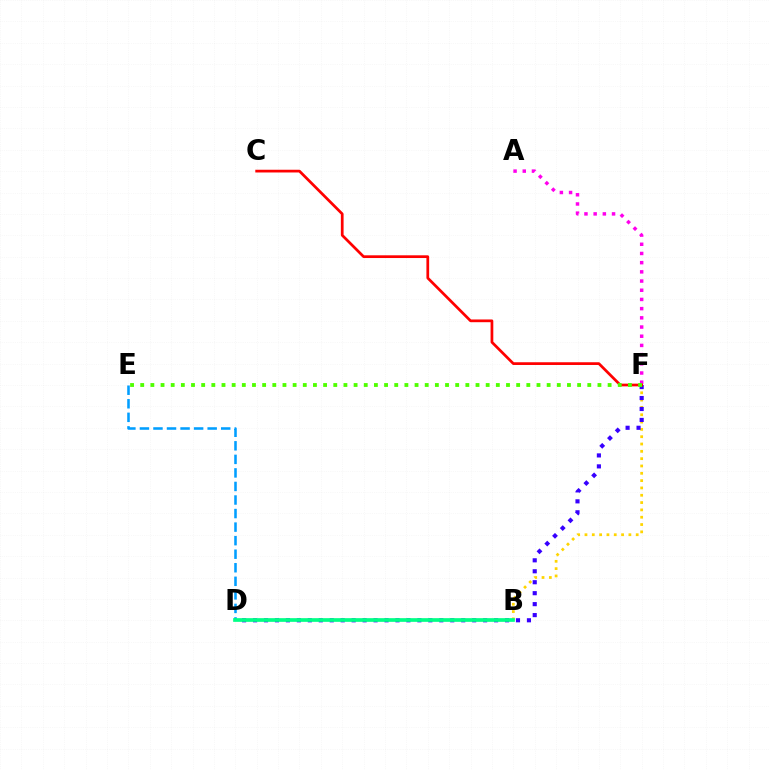{('B', 'F'): [{'color': '#ffd500', 'line_style': 'dotted', 'thickness': 1.99}], ('D', 'F'): [{'color': '#3700ff', 'line_style': 'dotted', 'thickness': 2.98}], ('D', 'E'): [{'color': '#009eff', 'line_style': 'dashed', 'thickness': 1.84}], ('A', 'F'): [{'color': '#ff00ed', 'line_style': 'dotted', 'thickness': 2.5}], ('C', 'F'): [{'color': '#ff0000', 'line_style': 'solid', 'thickness': 1.97}], ('E', 'F'): [{'color': '#4fff00', 'line_style': 'dotted', 'thickness': 2.76}], ('B', 'D'): [{'color': '#00ff86', 'line_style': 'solid', 'thickness': 2.66}]}